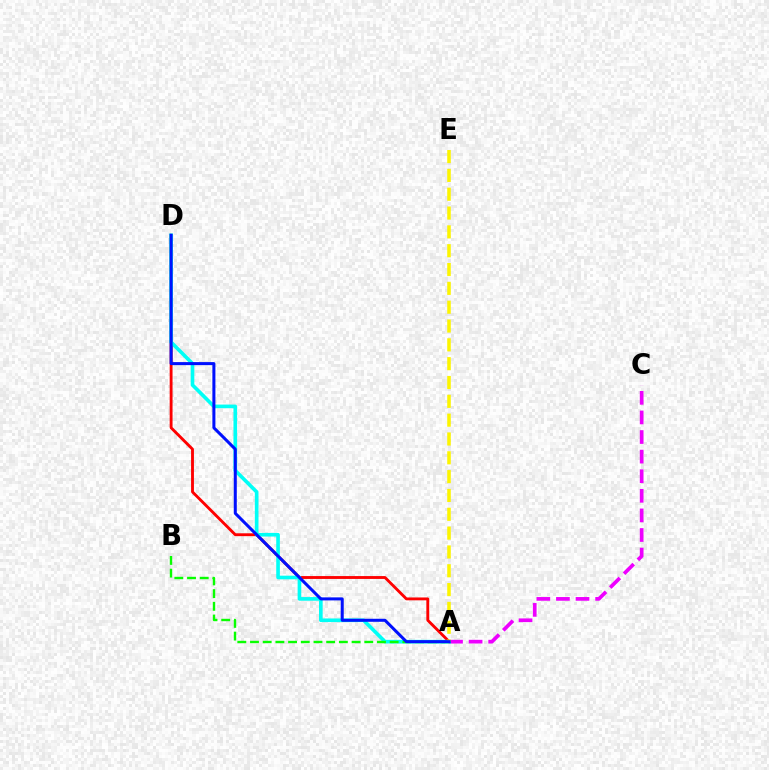{('A', 'D'): [{'color': '#ff0000', 'line_style': 'solid', 'thickness': 2.06}, {'color': '#00fff6', 'line_style': 'solid', 'thickness': 2.62}, {'color': '#0010ff', 'line_style': 'solid', 'thickness': 2.18}], ('A', 'C'): [{'color': '#ee00ff', 'line_style': 'dashed', 'thickness': 2.66}], ('A', 'B'): [{'color': '#08ff00', 'line_style': 'dashed', 'thickness': 1.72}], ('A', 'E'): [{'color': '#fcf500', 'line_style': 'dashed', 'thickness': 2.56}]}